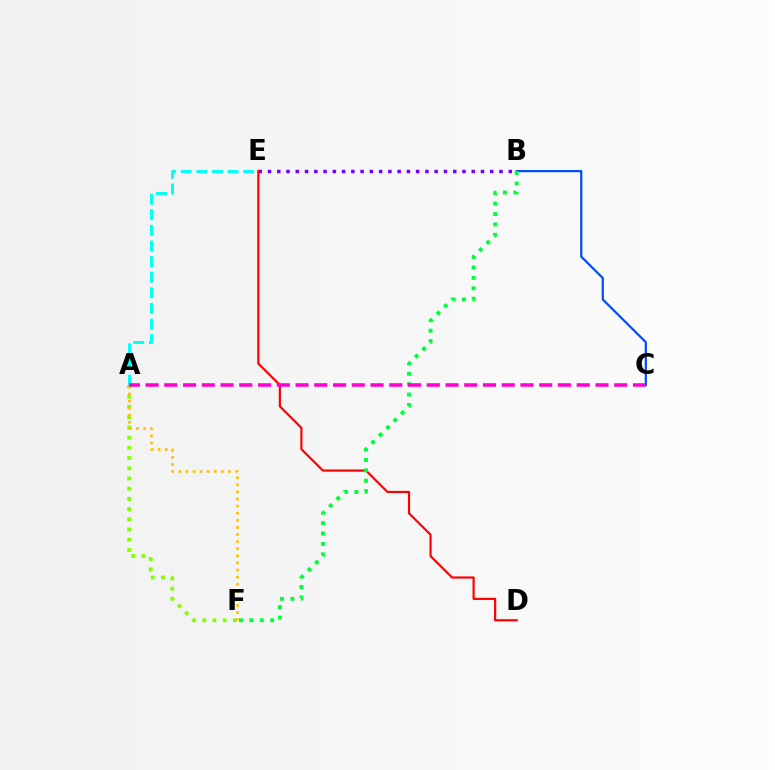{('B', 'C'): [{'color': '#004bff', 'line_style': 'solid', 'thickness': 1.59}], ('B', 'E'): [{'color': '#7200ff', 'line_style': 'dotted', 'thickness': 2.52}], ('A', 'E'): [{'color': '#00fff6', 'line_style': 'dashed', 'thickness': 2.12}], ('D', 'E'): [{'color': '#ff0000', 'line_style': 'solid', 'thickness': 1.56}], ('A', 'F'): [{'color': '#84ff00', 'line_style': 'dotted', 'thickness': 2.78}, {'color': '#ffbd00', 'line_style': 'dotted', 'thickness': 1.93}], ('B', 'F'): [{'color': '#00ff39', 'line_style': 'dotted', 'thickness': 2.83}], ('A', 'C'): [{'color': '#ff00cf', 'line_style': 'dashed', 'thickness': 2.55}]}